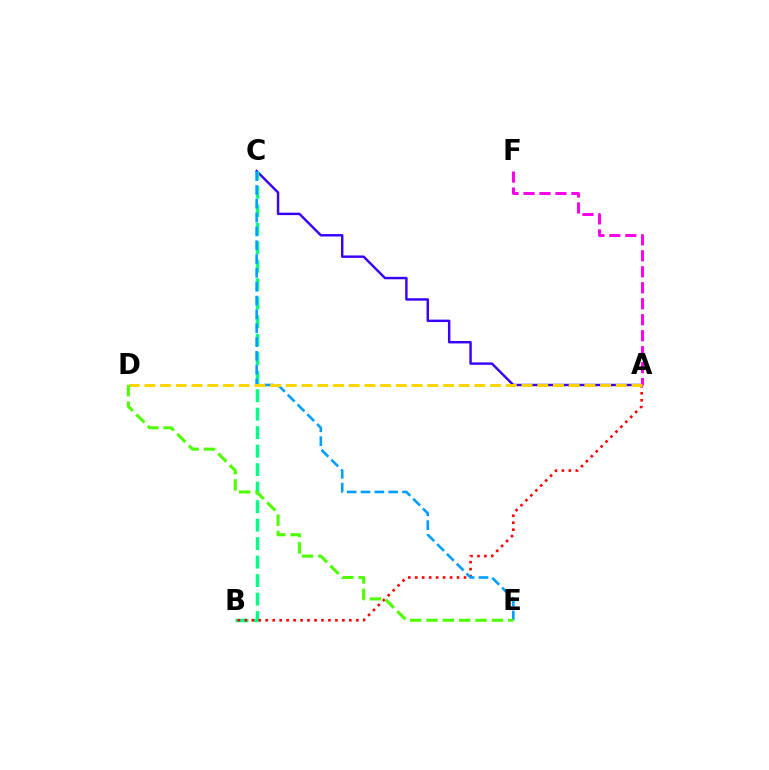{('A', 'C'): [{'color': '#3700ff', 'line_style': 'solid', 'thickness': 1.75}], ('A', 'F'): [{'color': '#ff00ed', 'line_style': 'dashed', 'thickness': 2.17}], ('B', 'C'): [{'color': '#00ff86', 'line_style': 'dashed', 'thickness': 2.51}], ('A', 'B'): [{'color': '#ff0000', 'line_style': 'dotted', 'thickness': 1.89}], ('C', 'E'): [{'color': '#009eff', 'line_style': 'dashed', 'thickness': 1.88}], ('A', 'D'): [{'color': '#ffd500', 'line_style': 'dashed', 'thickness': 2.13}], ('D', 'E'): [{'color': '#4fff00', 'line_style': 'dashed', 'thickness': 2.22}]}